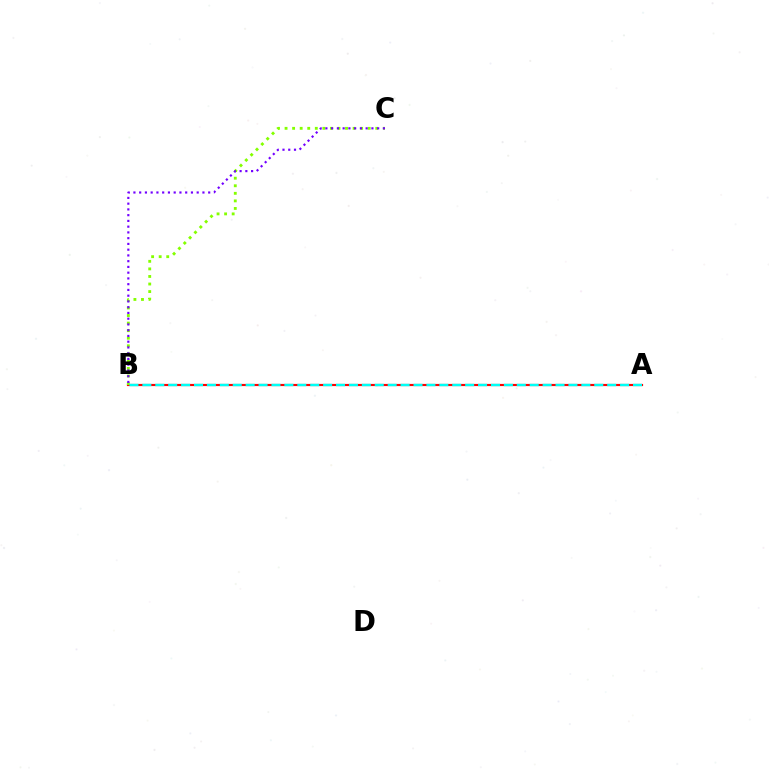{('A', 'B'): [{'color': '#ff0000', 'line_style': 'solid', 'thickness': 1.56}, {'color': '#00fff6', 'line_style': 'dashed', 'thickness': 1.75}], ('B', 'C'): [{'color': '#84ff00', 'line_style': 'dotted', 'thickness': 2.05}, {'color': '#7200ff', 'line_style': 'dotted', 'thickness': 1.56}]}